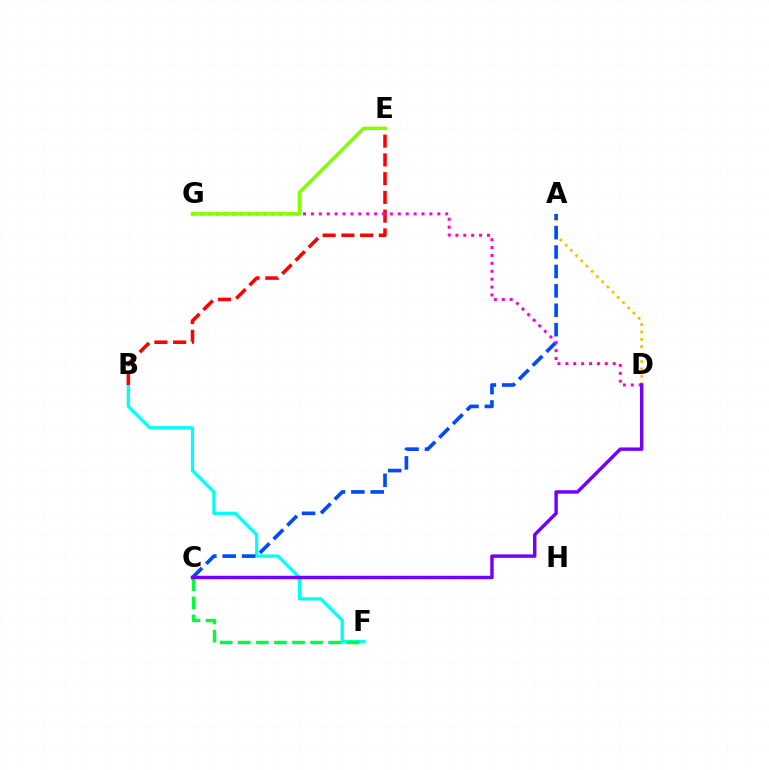{('B', 'F'): [{'color': '#00fff6', 'line_style': 'solid', 'thickness': 2.33}], ('C', 'F'): [{'color': '#00ff39', 'line_style': 'dashed', 'thickness': 2.46}], ('A', 'D'): [{'color': '#ffbd00', 'line_style': 'dotted', 'thickness': 2.0}], ('B', 'E'): [{'color': '#ff0000', 'line_style': 'dashed', 'thickness': 2.55}], ('A', 'C'): [{'color': '#004bff', 'line_style': 'dashed', 'thickness': 2.64}], ('D', 'G'): [{'color': '#ff00cf', 'line_style': 'dotted', 'thickness': 2.15}], ('E', 'G'): [{'color': '#84ff00', 'line_style': 'solid', 'thickness': 2.52}], ('C', 'D'): [{'color': '#7200ff', 'line_style': 'solid', 'thickness': 2.48}]}